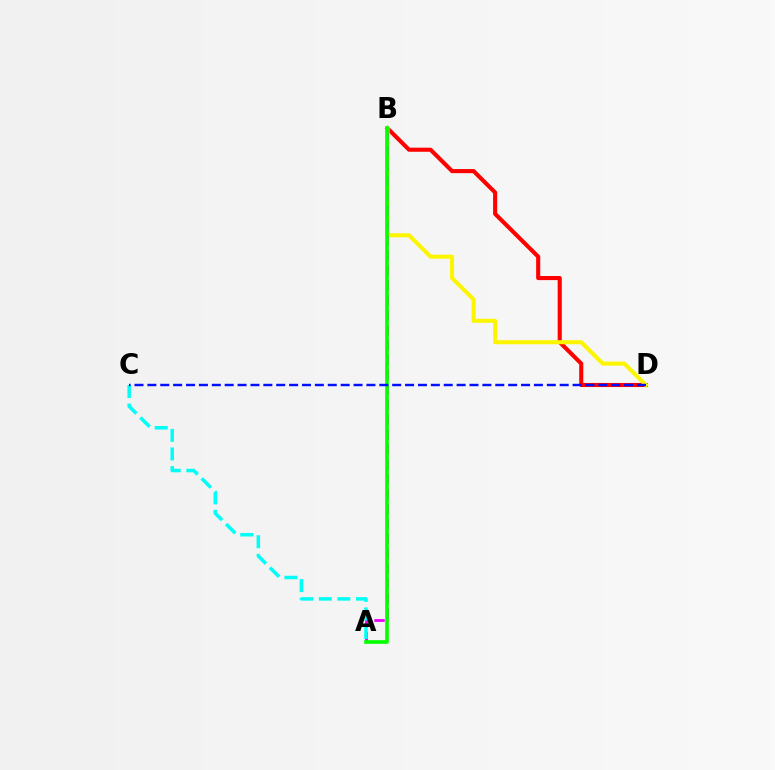{('B', 'D'): [{'color': '#ff0000', 'line_style': 'solid', 'thickness': 2.95}, {'color': '#fcf500', 'line_style': 'solid', 'thickness': 2.92}], ('A', 'B'): [{'color': '#ee00ff', 'line_style': 'dashed', 'thickness': 2.03}, {'color': '#08ff00', 'line_style': 'solid', 'thickness': 2.66}], ('A', 'C'): [{'color': '#00fff6', 'line_style': 'dashed', 'thickness': 2.53}], ('C', 'D'): [{'color': '#0010ff', 'line_style': 'dashed', 'thickness': 1.75}]}